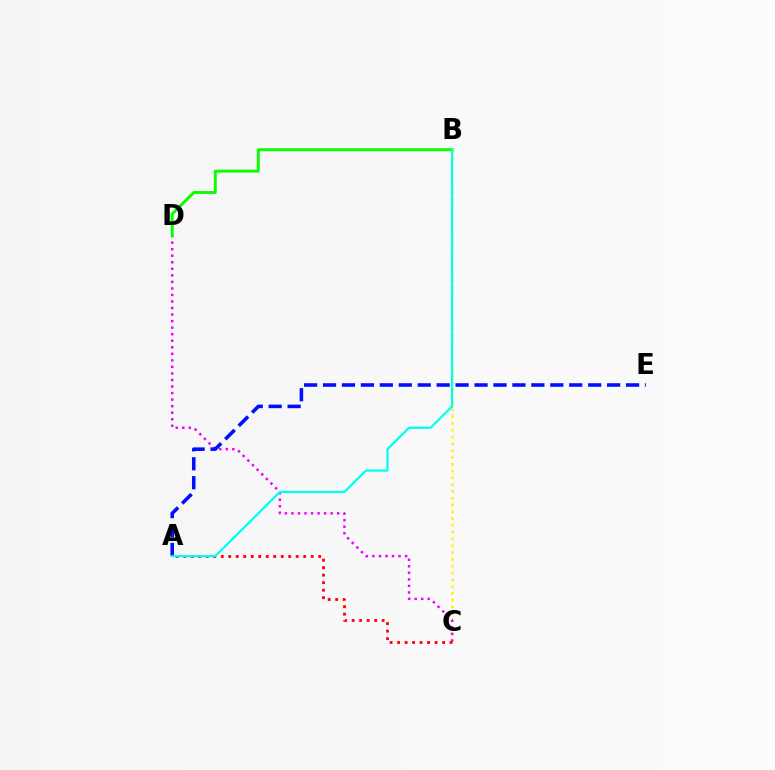{('B', 'C'): [{'color': '#fcf500', 'line_style': 'dotted', 'thickness': 1.85}], ('C', 'D'): [{'color': '#ee00ff', 'line_style': 'dotted', 'thickness': 1.78}], ('A', 'C'): [{'color': '#ff0000', 'line_style': 'dotted', 'thickness': 2.04}], ('A', 'E'): [{'color': '#0010ff', 'line_style': 'dashed', 'thickness': 2.57}], ('B', 'D'): [{'color': '#08ff00', 'line_style': 'solid', 'thickness': 2.11}], ('A', 'B'): [{'color': '#00fff6', 'line_style': 'solid', 'thickness': 1.63}]}